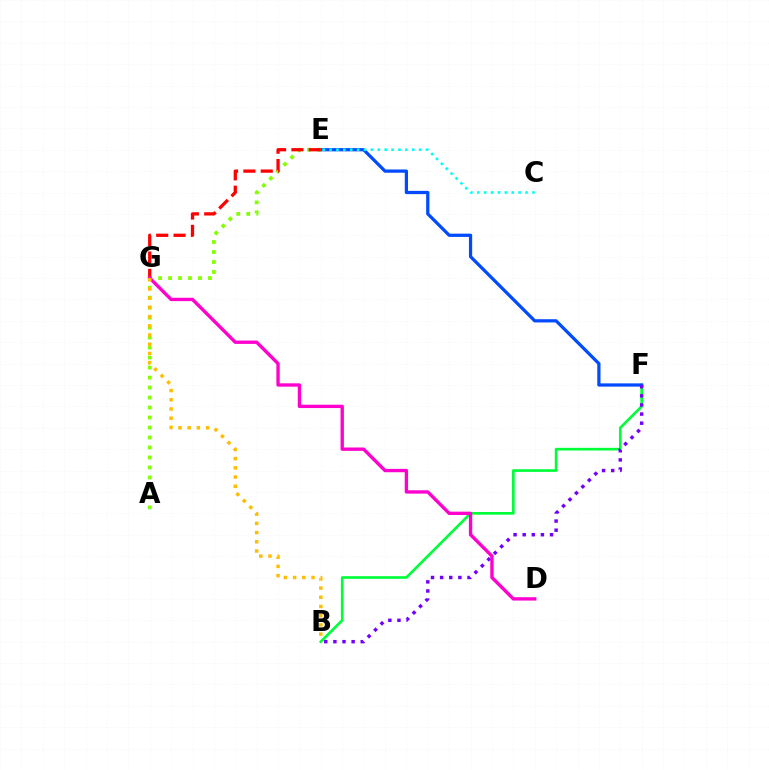{('B', 'F'): [{'color': '#00ff39', 'line_style': 'solid', 'thickness': 1.92}, {'color': '#7200ff', 'line_style': 'dotted', 'thickness': 2.48}], ('E', 'F'): [{'color': '#004bff', 'line_style': 'solid', 'thickness': 2.33}], ('C', 'E'): [{'color': '#00fff6', 'line_style': 'dotted', 'thickness': 1.87}], ('A', 'E'): [{'color': '#84ff00', 'line_style': 'dotted', 'thickness': 2.71}], ('E', 'G'): [{'color': '#ff0000', 'line_style': 'dashed', 'thickness': 2.36}], ('D', 'G'): [{'color': '#ff00cf', 'line_style': 'solid', 'thickness': 2.42}], ('B', 'G'): [{'color': '#ffbd00', 'line_style': 'dotted', 'thickness': 2.5}]}